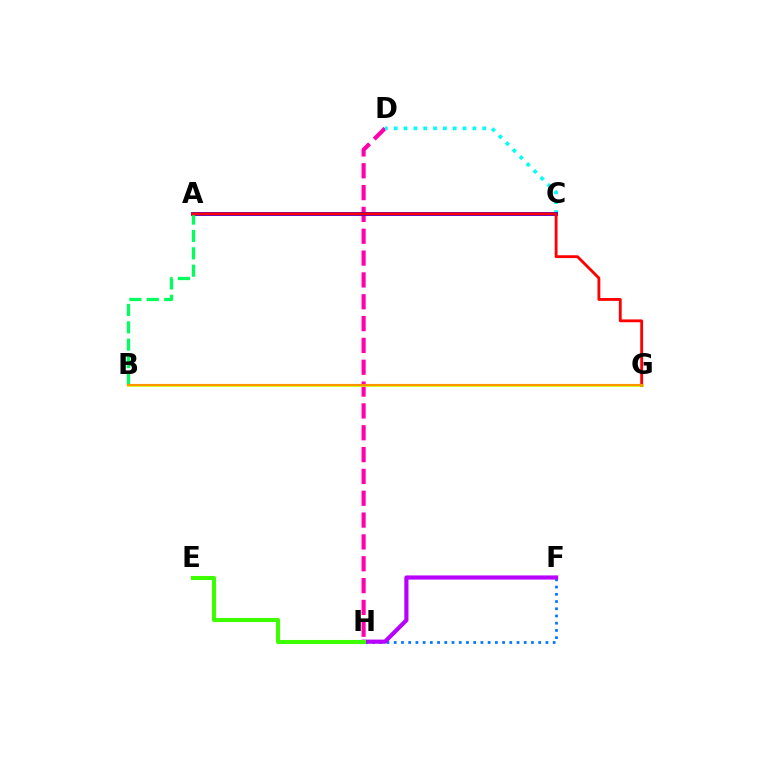{('D', 'H'): [{'color': '#ff00ac', 'line_style': 'dashed', 'thickness': 2.97}], ('C', 'D'): [{'color': '#00fff6', 'line_style': 'dotted', 'thickness': 2.67}], ('F', 'H'): [{'color': '#0074ff', 'line_style': 'dotted', 'thickness': 1.96}, {'color': '#b900ff', 'line_style': 'solid', 'thickness': 2.99}], ('B', 'G'): [{'color': '#d1ff00', 'line_style': 'solid', 'thickness': 1.94}, {'color': '#ff9400', 'line_style': 'solid', 'thickness': 1.53}], ('E', 'H'): [{'color': '#3dff00', 'line_style': 'solid', 'thickness': 2.93}], ('A', 'C'): [{'color': '#2500ff', 'line_style': 'solid', 'thickness': 2.77}], ('A', 'B'): [{'color': '#00ff5c', 'line_style': 'dashed', 'thickness': 2.36}], ('A', 'G'): [{'color': '#ff0000', 'line_style': 'solid', 'thickness': 2.04}]}